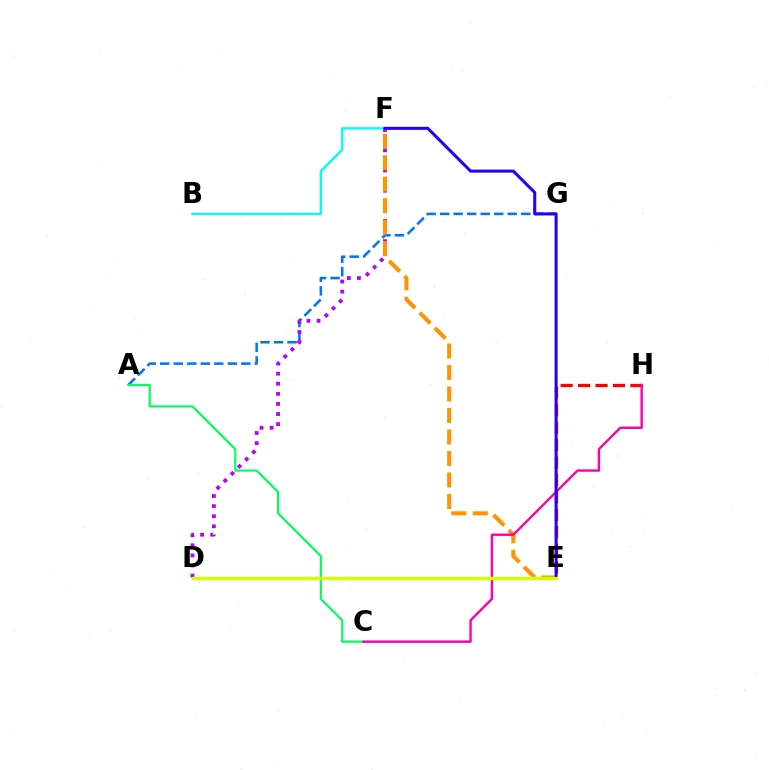{('A', 'G'): [{'color': '#0074ff', 'line_style': 'dashed', 'thickness': 1.84}], ('D', 'E'): [{'color': '#3dff00', 'line_style': 'dashed', 'thickness': 2.17}, {'color': '#d1ff00', 'line_style': 'solid', 'thickness': 2.42}], ('B', 'F'): [{'color': '#00fff6', 'line_style': 'solid', 'thickness': 1.66}], ('D', 'F'): [{'color': '#b900ff', 'line_style': 'dotted', 'thickness': 2.74}], ('E', 'H'): [{'color': '#ff0000', 'line_style': 'dashed', 'thickness': 2.37}], ('A', 'C'): [{'color': '#00ff5c', 'line_style': 'solid', 'thickness': 1.55}], ('E', 'F'): [{'color': '#ff9400', 'line_style': 'dashed', 'thickness': 2.92}, {'color': '#2500ff', 'line_style': 'solid', 'thickness': 2.2}], ('C', 'H'): [{'color': '#ff00ac', 'line_style': 'solid', 'thickness': 1.74}]}